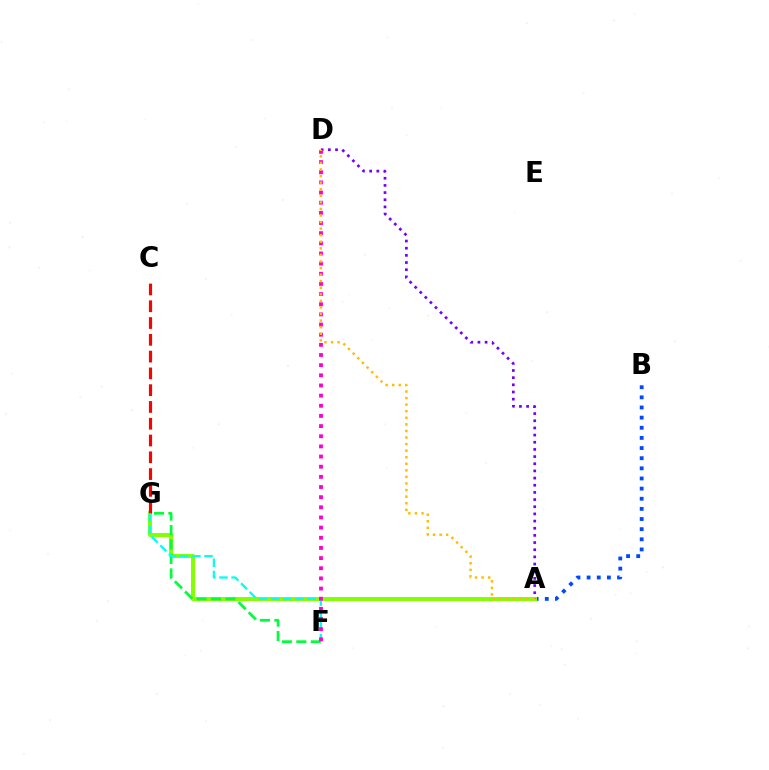{('A', 'B'): [{'color': '#004bff', 'line_style': 'dotted', 'thickness': 2.75}], ('A', 'G'): [{'color': '#84ff00', 'line_style': 'solid', 'thickness': 2.86}], ('C', 'G'): [{'color': '#ff0000', 'line_style': 'dashed', 'thickness': 2.28}], ('F', 'G'): [{'color': '#00ff39', 'line_style': 'dashed', 'thickness': 1.96}, {'color': '#00fff6', 'line_style': 'dashed', 'thickness': 1.65}], ('A', 'D'): [{'color': '#7200ff', 'line_style': 'dotted', 'thickness': 1.95}, {'color': '#ffbd00', 'line_style': 'dotted', 'thickness': 1.79}], ('D', 'F'): [{'color': '#ff00cf', 'line_style': 'dotted', 'thickness': 2.76}]}